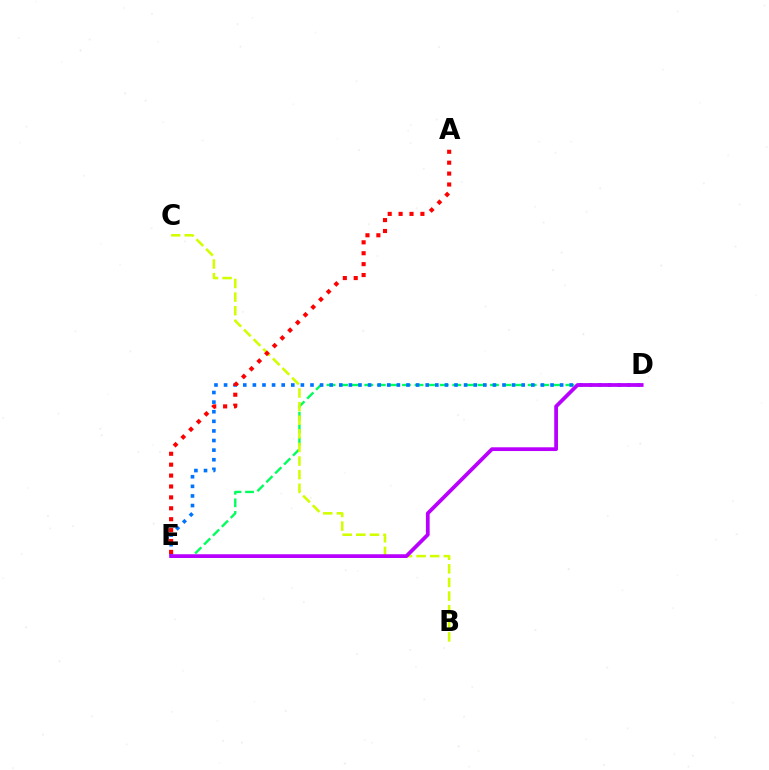{('D', 'E'): [{'color': '#00ff5c', 'line_style': 'dashed', 'thickness': 1.71}, {'color': '#0074ff', 'line_style': 'dotted', 'thickness': 2.61}, {'color': '#b900ff', 'line_style': 'solid', 'thickness': 2.7}], ('B', 'C'): [{'color': '#d1ff00', 'line_style': 'dashed', 'thickness': 1.85}], ('A', 'E'): [{'color': '#ff0000', 'line_style': 'dotted', 'thickness': 2.96}]}